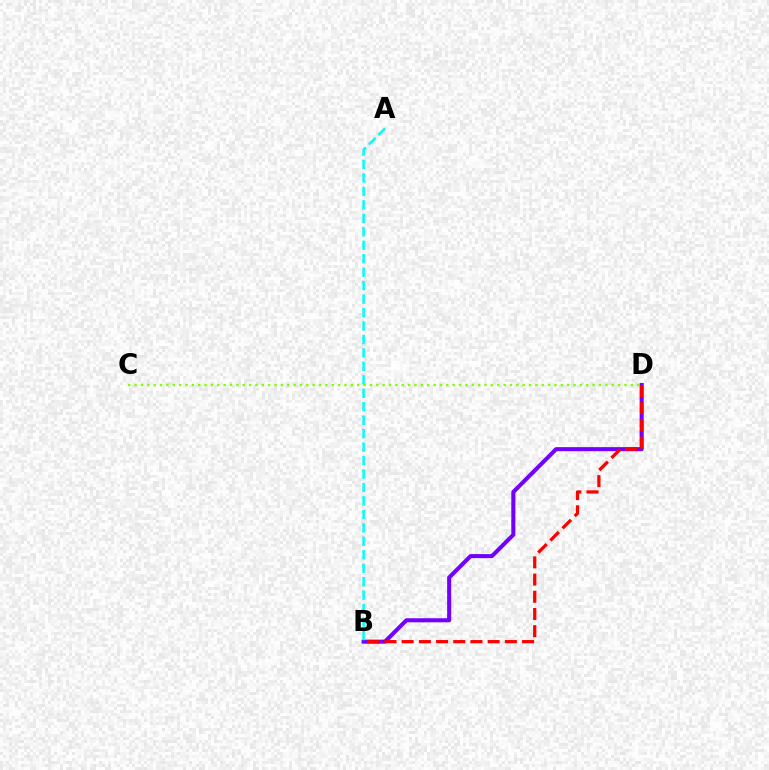{('B', 'D'): [{'color': '#7200ff', 'line_style': 'solid', 'thickness': 2.92}, {'color': '#ff0000', 'line_style': 'dashed', 'thickness': 2.34}], ('A', 'B'): [{'color': '#00fff6', 'line_style': 'dashed', 'thickness': 1.83}], ('C', 'D'): [{'color': '#84ff00', 'line_style': 'dotted', 'thickness': 1.73}]}